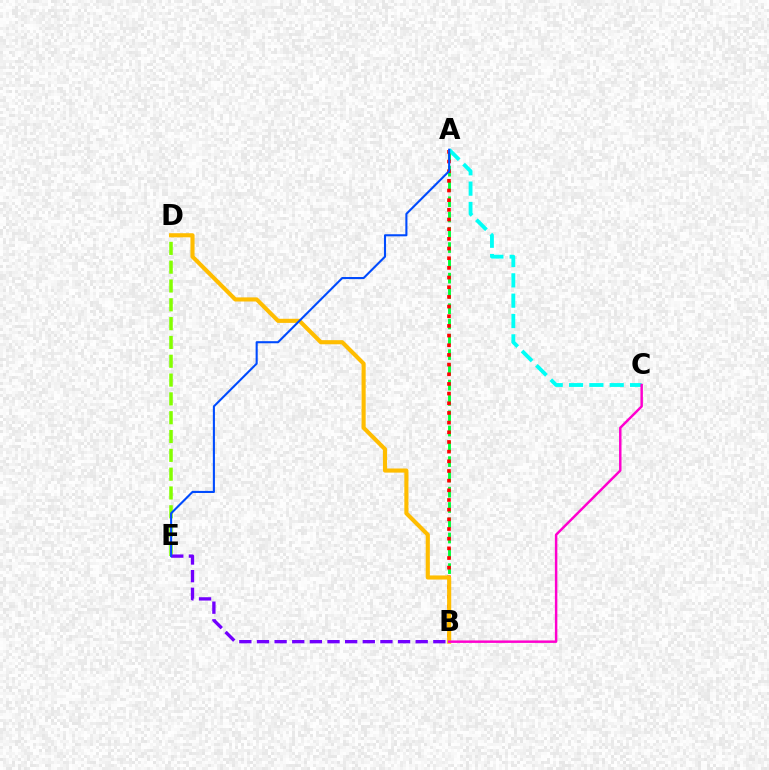{('A', 'B'): [{'color': '#00ff39', 'line_style': 'dashed', 'thickness': 2.08}, {'color': '#ff0000', 'line_style': 'dotted', 'thickness': 2.63}], ('A', 'C'): [{'color': '#00fff6', 'line_style': 'dashed', 'thickness': 2.76}], ('D', 'E'): [{'color': '#84ff00', 'line_style': 'dashed', 'thickness': 2.56}], ('B', 'D'): [{'color': '#ffbd00', 'line_style': 'solid', 'thickness': 2.96}], ('B', 'E'): [{'color': '#7200ff', 'line_style': 'dashed', 'thickness': 2.4}], ('B', 'C'): [{'color': '#ff00cf', 'line_style': 'solid', 'thickness': 1.77}], ('A', 'E'): [{'color': '#004bff', 'line_style': 'solid', 'thickness': 1.51}]}